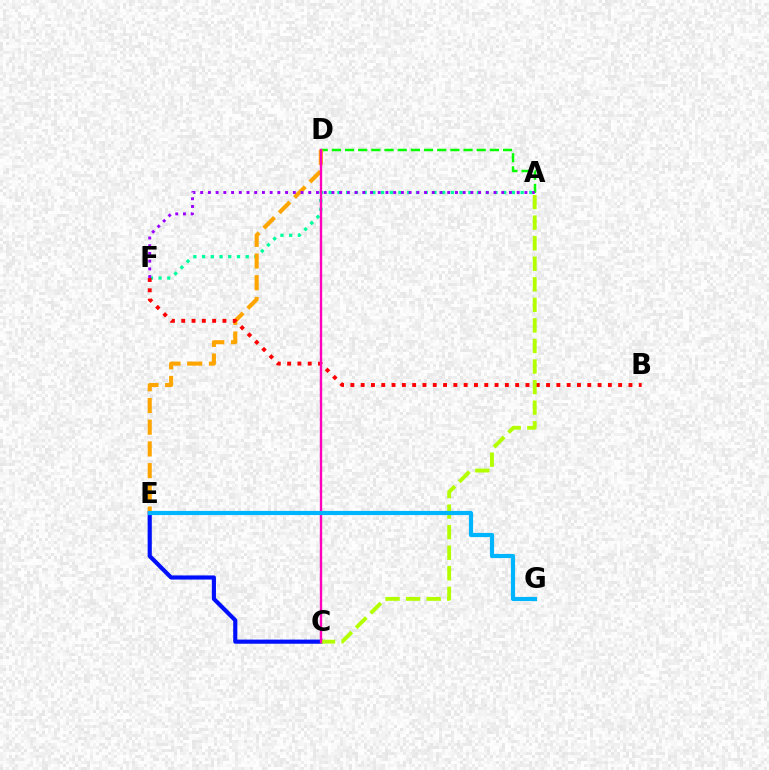{('A', 'D'): [{'color': '#08ff00', 'line_style': 'dashed', 'thickness': 1.79}], ('A', 'F'): [{'color': '#00ff9d', 'line_style': 'dotted', 'thickness': 2.37}, {'color': '#9b00ff', 'line_style': 'dotted', 'thickness': 2.1}], ('D', 'E'): [{'color': '#ffa500', 'line_style': 'dashed', 'thickness': 2.95}], ('B', 'F'): [{'color': '#ff0000', 'line_style': 'dotted', 'thickness': 2.8}], ('C', 'E'): [{'color': '#0010ff', 'line_style': 'solid', 'thickness': 2.99}], ('A', 'C'): [{'color': '#b3ff00', 'line_style': 'dashed', 'thickness': 2.79}], ('C', 'D'): [{'color': '#ff00bd', 'line_style': 'solid', 'thickness': 1.7}], ('E', 'G'): [{'color': '#00b5ff', 'line_style': 'solid', 'thickness': 2.99}]}